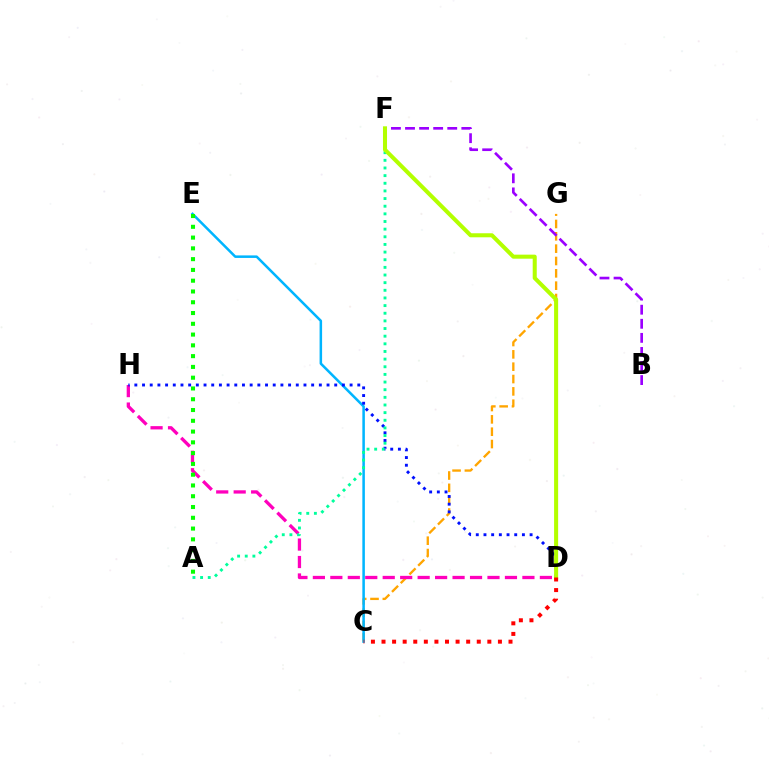{('C', 'G'): [{'color': '#ffa500', 'line_style': 'dashed', 'thickness': 1.68}], ('B', 'F'): [{'color': '#9b00ff', 'line_style': 'dashed', 'thickness': 1.91}], ('C', 'E'): [{'color': '#00b5ff', 'line_style': 'solid', 'thickness': 1.82}], ('D', 'H'): [{'color': '#ff00bd', 'line_style': 'dashed', 'thickness': 2.37}, {'color': '#0010ff', 'line_style': 'dotted', 'thickness': 2.09}], ('A', 'E'): [{'color': '#08ff00', 'line_style': 'dotted', 'thickness': 2.93}], ('A', 'F'): [{'color': '#00ff9d', 'line_style': 'dotted', 'thickness': 2.08}], ('D', 'F'): [{'color': '#b3ff00', 'line_style': 'solid', 'thickness': 2.91}], ('C', 'D'): [{'color': '#ff0000', 'line_style': 'dotted', 'thickness': 2.88}]}